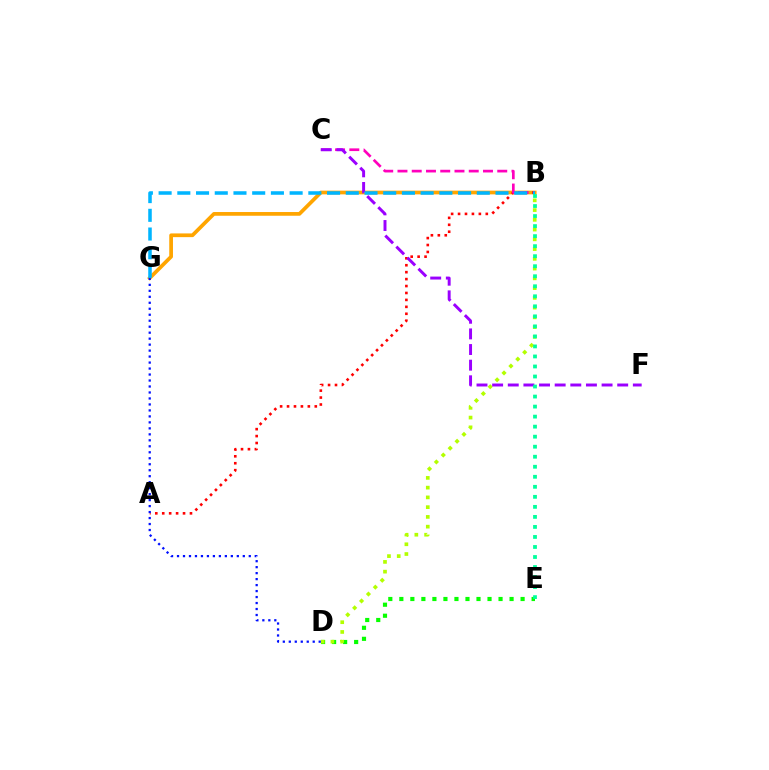{('D', 'E'): [{'color': '#08ff00', 'line_style': 'dotted', 'thickness': 3.0}], ('B', 'G'): [{'color': '#ffa500', 'line_style': 'solid', 'thickness': 2.68}, {'color': '#00b5ff', 'line_style': 'dashed', 'thickness': 2.54}], ('A', 'B'): [{'color': '#ff0000', 'line_style': 'dotted', 'thickness': 1.88}], ('B', 'C'): [{'color': '#ff00bd', 'line_style': 'dashed', 'thickness': 1.94}], ('B', 'D'): [{'color': '#b3ff00', 'line_style': 'dotted', 'thickness': 2.65}], ('C', 'F'): [{'color': '#9b00ff', 'line_style': 'dashed', 'thickness': 2.12}], ('B', 'E'): [{'color': '#00ff9d', 'line_style': 'dotted', 'thickness': 2.72}], ('D', 'G'): [{'color': '#0010ff', 'line_style': 'dotted', 'thickness': 1.62}]}